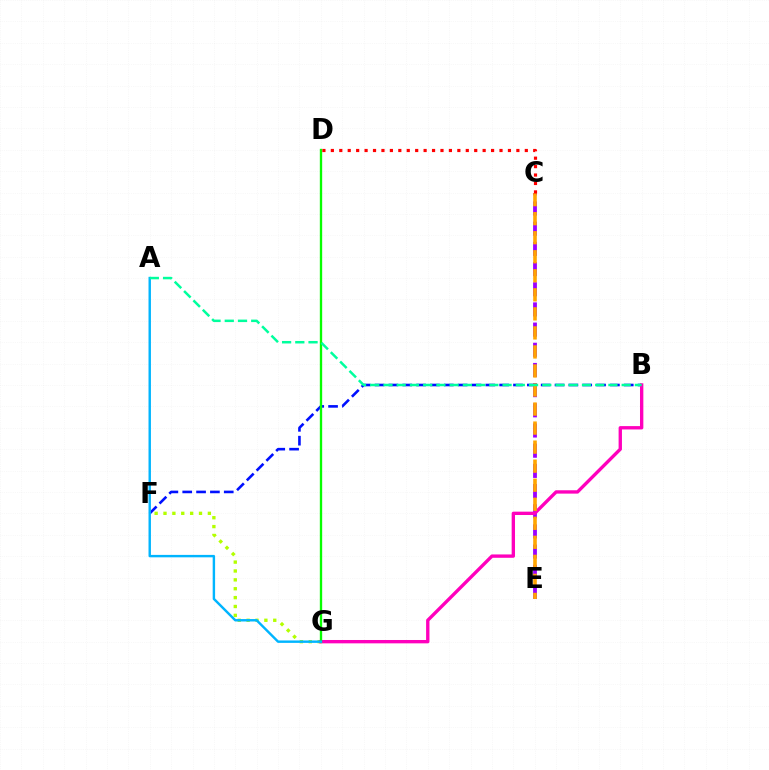{('B', 'F'): [{'color': '#0010ff', 'line_style': 'dashed', 'thickness': 1.88}], ('F', 'G'): [{'color': '#b3ff00', 'line_style': 'dotted', 'thickness': 2.41}], ('C', 'E'): [{'color': '#9b00ff', 'line_style': 'dashed', 'thickness': 2.74}, {'color': '#ffa500', 'line_style': 'dashed', 'thickness': 2.59}], ('B', 'G'): [{'color': '#ff00bd', 'line_style': 'solid', 'thickness': 2.41}], ('D', 'G'): [{'color': '#08ff00', 'line_style': 'solid', 'thickness': 1.69}], ('A', 'G'): [{'color': '#00b5ff', 'line_style': 'solid', 'thickness': 1.74}], ('A', 'B'): [{'color': '#00ff9d', 'line_style': 'dashed', 'thickness': 1.8}], ('C', 'D'): [{'color': '#ff0000', 'line_style': 'dotted', 'thickness': 2.29}]}